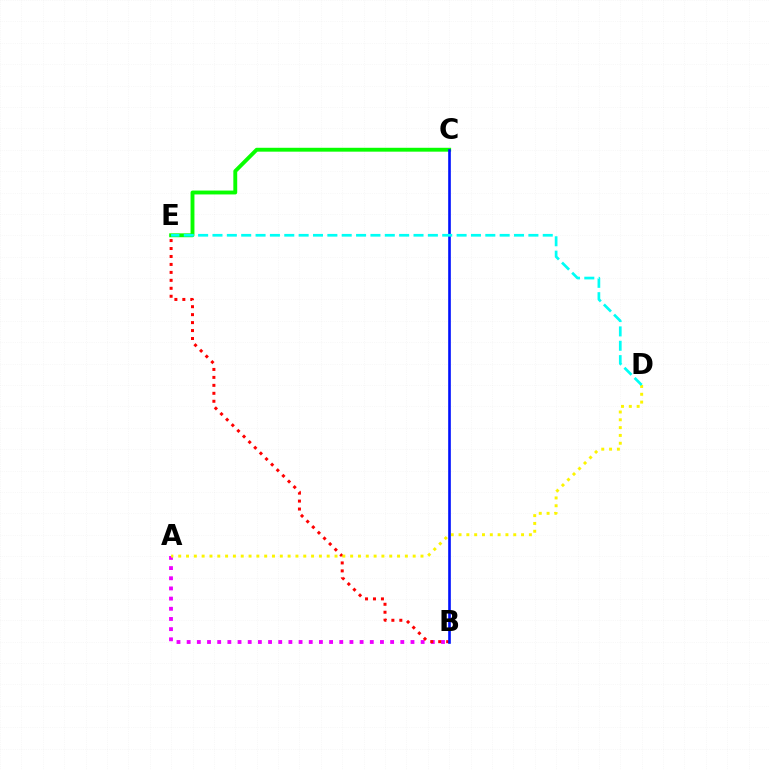{('A', 'B'): [{'color': '#ee00ff', 'line_style': 'dotted', 'thickness': 2.76}], ('B', 'E'): [{'color': '#ff0000', 'line_style': 'dotted', 'thickness': 2.16}], ('A', 'D'): [{'color': '#fcf500', 'line_style': 'dotted', 'thickness': 2.12}], ('C', 'E'): [{'color': '#08ff00', 'line_style': 'solid', 'thickness': 2.79}], ('B', 'C'): [{'color': '#0010ff', 'line_style': 'solid', 'thickness': 1.9}], ('D', 'E'): [{'color': '#00fff6', 'line_style': 'dashed', 'thickness': 1.95}]}